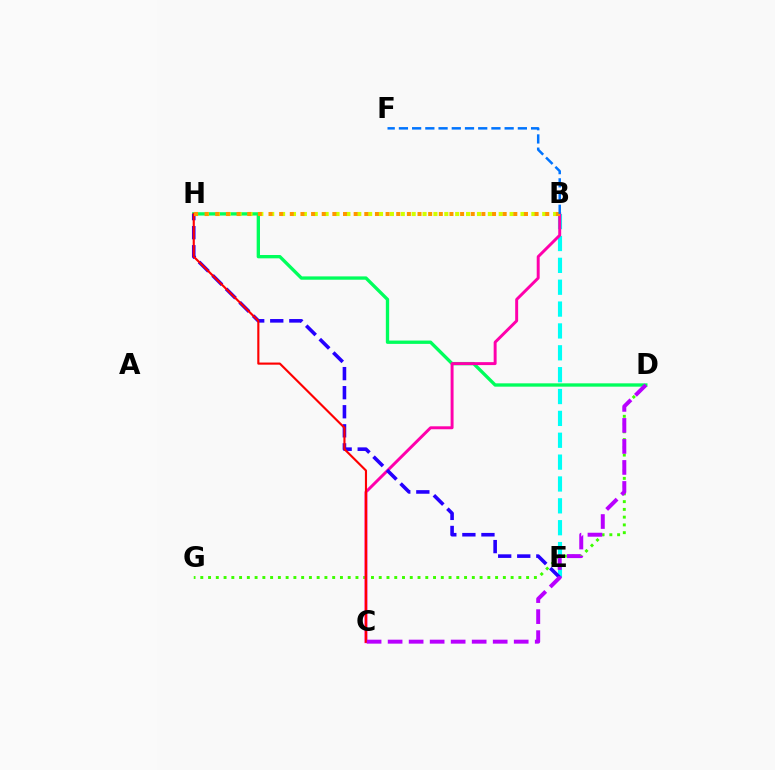{('D', 'H'): [{'color': '#00ff5c', 'line_style': 'solid', 'thickness': 2.4}], ('D', 'G'): [{'color': '#3dff00', 'line_style': 'dotted', 'thickness': 2.11}], ('B', 'E'): [{'color': '#00fff6', 'line_style': 'dashed', 'thickness': 2.97}], ('B', 'C'): [{'color': '#ff00ac', 'line_style': 'solid', 'thickness': 2.12}], ('E', 'H'): [{'color': '#2500ff', 'line_style': 'dashed', 'thickness': 2.59}], ('C', 'H'): [{'color': '#ff0000', 'line_style': 'solid', 'thickness': 1.54}], ('B', 'H'): [{'color': '#d1ff00', 'line_style': 'dotted', 'thickness': 2.96}, {'color': '#ff9400', 'line_style': 'dotted', 'thickness': 2.89}], ('C', 'D'): [{'color': '#b900ff', 'line_style': 'dashed', 'thickness': 2.85}], ('B', 'F'): [{'color': '#0074ff', 'line_style': 'dashed', 'thickness': 1.8}]}